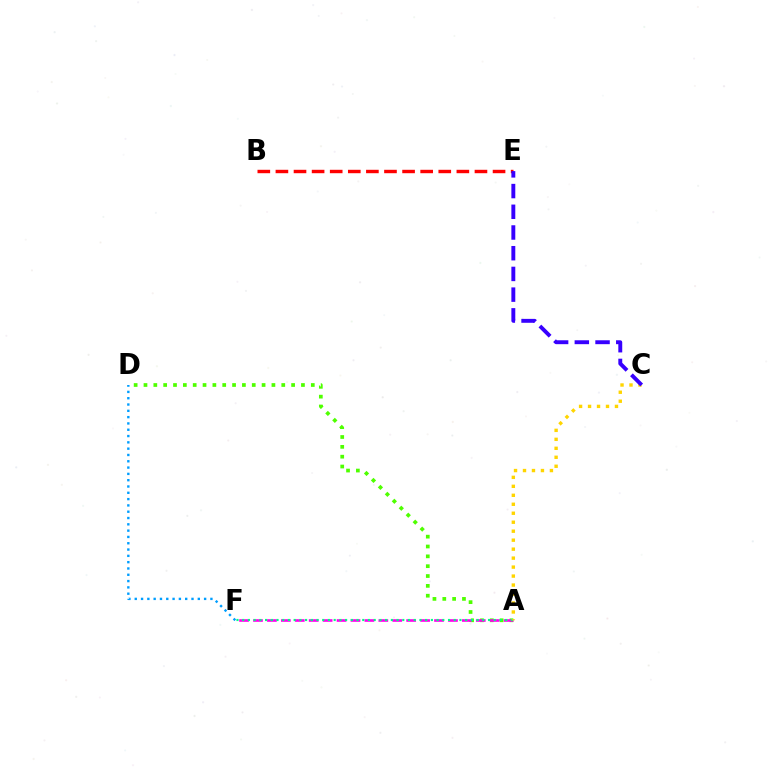{('A', 'D'): [{'color': '#4fff00', 'line_style': 'dotted', 'thickness': 2.67}], ('A', 'F'): [{'color': '#ff00ed', 'line_style': 'dashed', 'thickness': 1.89}, {'color': '#00ff86', 'line_style': 'dotted', 'thickness': 1.55}], ('D', 'F'): [{'color': '#009eff', 'line_style': 'dotted', 'thickness': 1.71}], ('A', 'C'): [{'color': '#ffd500', 'line_style': 'dotted', 'thickness': 2.44}], ('B', 'E'): [{'color': '#ff0000', 'line_style': 'dashed', 'thickness': 2.46}], ('C', 'E'): [{'color': '#3700ff', 'line_style': 'dashed', 'thickness': 2.81}]}